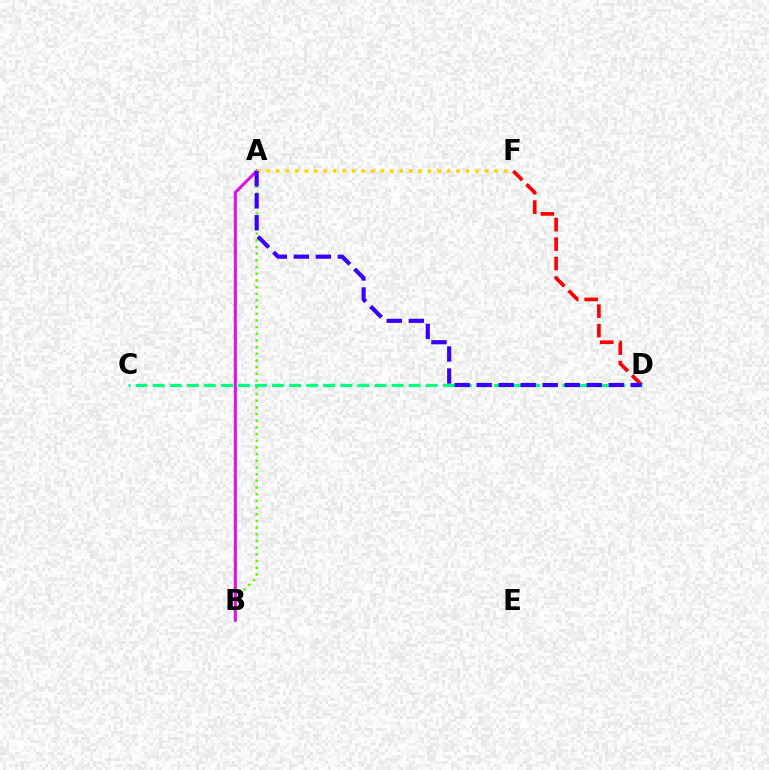{('D', 'F'): [{'color': '#ff0000', 'line_style': 'dashed', 'thickness': 2.64}], ('A', 'B'): [{'color': '#009eff', 'line_style': 'solid', 'thickness': 2.04}, {'color': '#4fff00', 'line_style': 'dotted', 'thickness': 1.82}, {'color': '#ff00ed', 'line_style': 'solid', 'thickness': 1.97}], ('C', 'D'): [{'color': '#00ff86', 'line_style': 'dashed', 'thickness': 2.32}], ('A', 'F'): [{'color': '#ffd500', 'line_style': 'dotted', 'thickness': 2.58}], ('A', 'D'): [{'color': '#3700ff', 'line_style': 'dashed', 'thickness': 2.99}]}